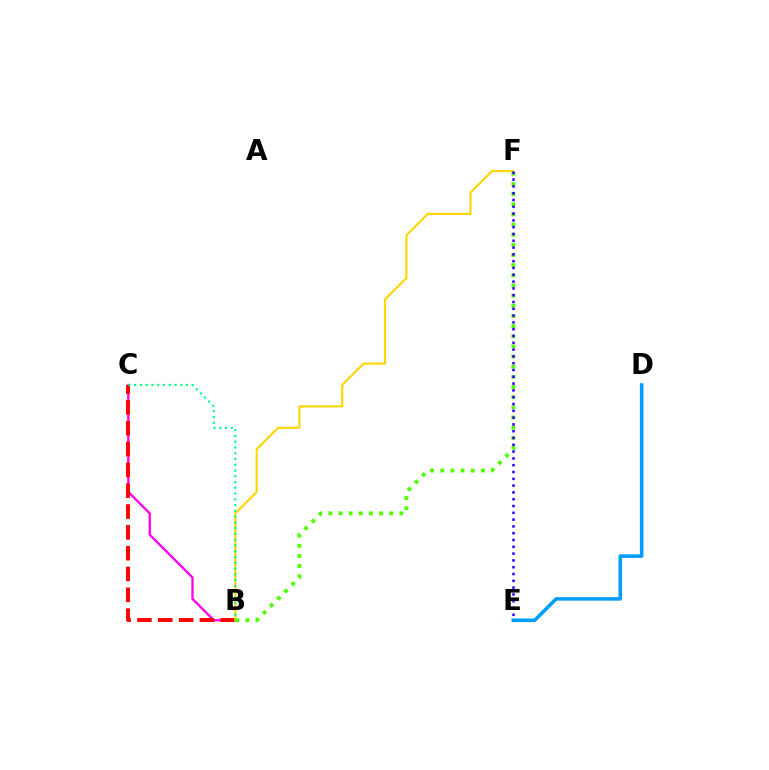{('B', 'C'): [{'color': '#ff00ed', 'line_style': 'solid', 'thickness': 1.68}, {'color': '#ff0000', 'line_style': 'dashed', 'thickness': 2.83}, {'color': '#00ff86', 'line_style': 'dotted', 'thickness': 1.57}], ('B', 'F'): [{'color': '#ffd500', 'line_style': 'solid', 'thickness': 1.53}, {'color': '#4fff00', 'line_style': 'dotted', 'thickness': 2.76}], ('D', 'E'): [{'color': '#009eff', 'line_style': 'solid', 'thickness': 2.57}], ('E', 'F'): [{'color': '#3700ff', 'line_style': 'dotted', 'thickness': 1.85}]}